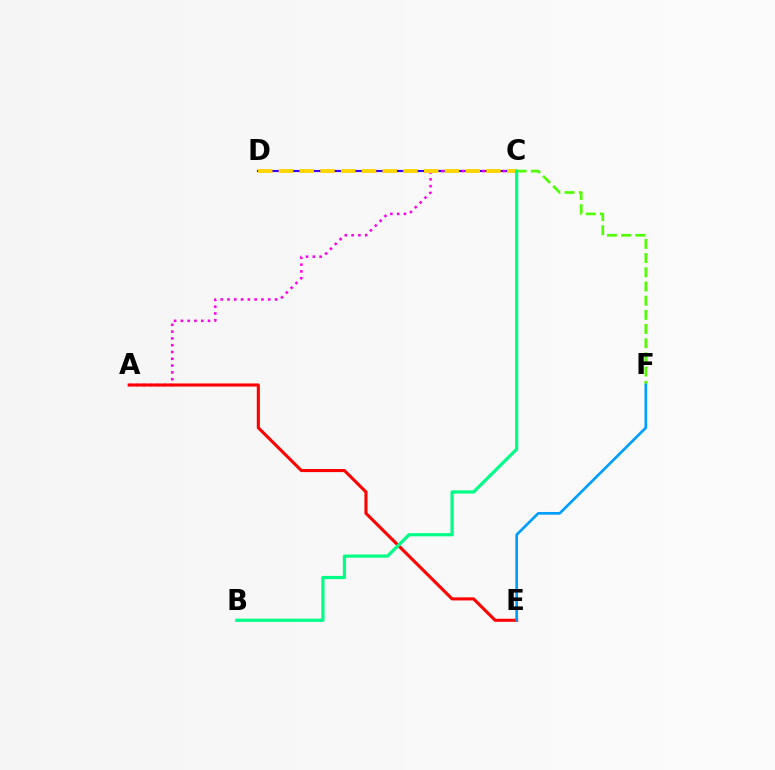{('C', 'D'): [{'color': '#3700ff', 'line_style': 'solid', 'thickness': 1.54}, {'color': '#ffd500', 'line_style': 'dashed', 'thickness': 2.82}], ('A', 'C'): [{'color': '#ff00ed', 'line_style': 'dotted', 'thickness': 1.85}], ('A', 'E'): [{'color': '#ff0000', 'line_style': 'solid', 'thickness': 2.22}], ('C', 'F'): [{'color': '#4fff00', 'line_style': 'dashed', 'thickness': 1.93}], ('B', 'C'): [{'color': '#00ff86', 'line_style': 'solid', 'thickness': 2.31}], ('E', 'F'): [{'color': '#009eff', 'line_style': 'solid', 'thickness': 1.93}]}